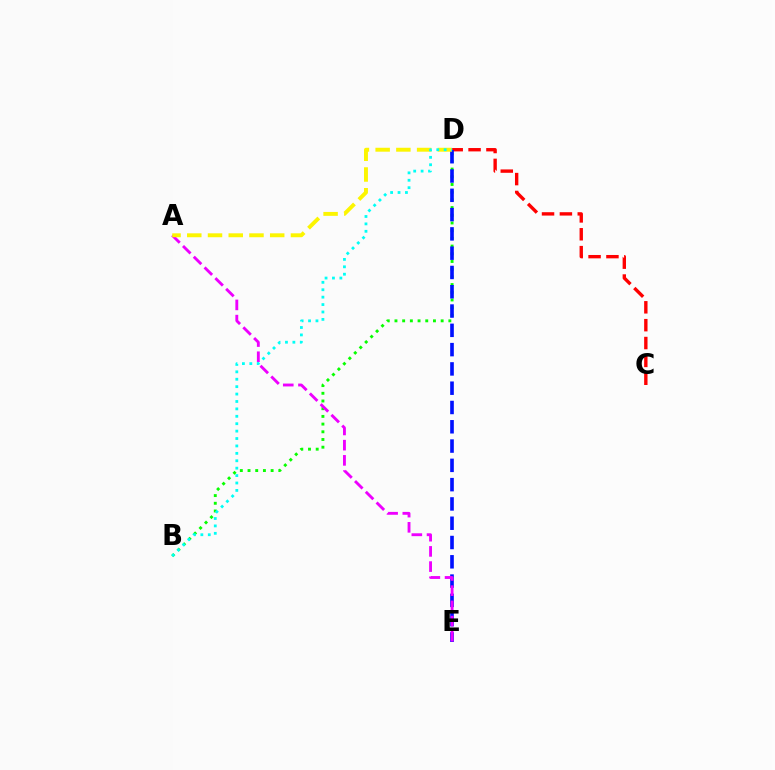{('B', 'D'): [{'color': '#08ff00', 'line_style': 'dotted', 'thickness': 2.09}, {'color': '#00fff6', 'line_style': 'dotted', 'thickness': 2.01}], ('C', 'D'): [{'color': '#ff0000', 'line_style': 'dashed', 'thickness': 2.43}], ('D', 'E'): [{'color': '#0010ff', 'line_style': 'dashed', 'thickness': 2.62}], ('A', 'E'): [{'color': '#ee00ff', 'line_style': 'dashed', 'thickness': 2.06}], ('A', 'D'): [{'color': '#fcf500', 'line_style': 'dashed', 'thickness': 2.82}]}